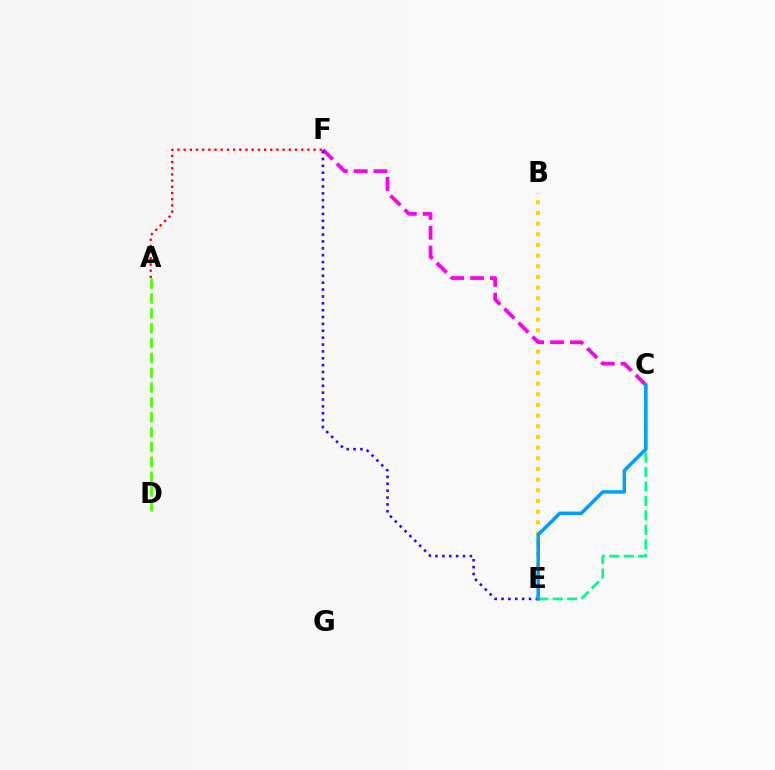{('C', 'E'): [{'color': '#00ff86', 'line_style': 'dashed', 'thickness': 1.96}, {'color': '#009eff', 'line_style': 'solid', 'thickness': 2.52}], ('B', 'E'): [{'color': '#ffd500', 'line_style': 'dotted', 'thickness': 2.9}], ('C', 'F'): [{'color': '#ff00ed', 'line_style': 'dashed', 'thickness': 2.69}], ('E', 'F'): [{'color': '#3700ff', 'line_style': 'dotted', 'thickness': 1.87}], ('A', 'F'): [{'color': '#ff0000', 'line_style': 'dotted', 'thickness': 1.68}], ('A', 'D'): [{'color': '#4fff00', 'line_style': 'dashed', 'thickness': 2.02}]}